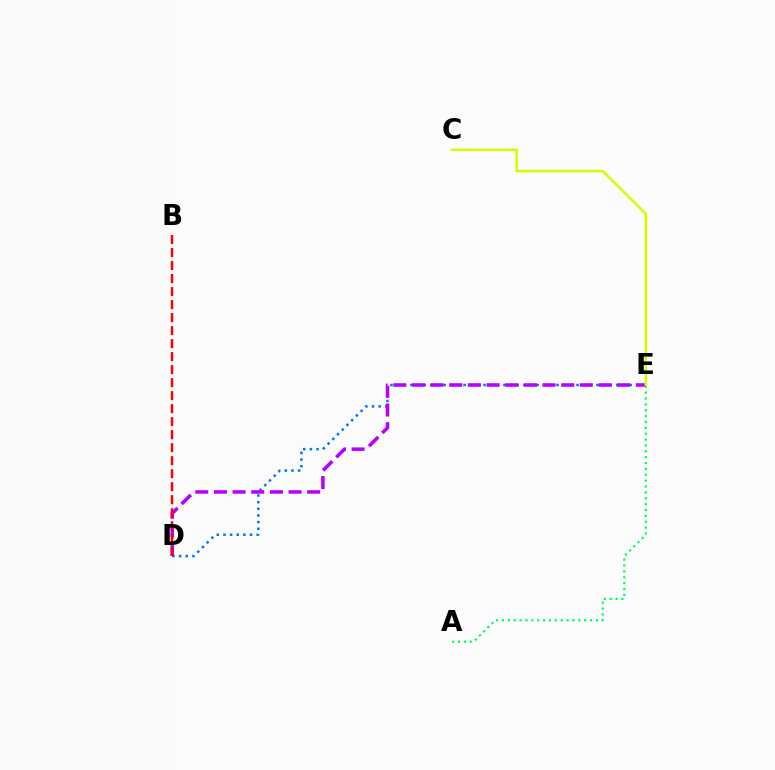{('D', 'E'): [{'color': '#0074ff', 'line_style': 'dotted', 'thickness': 1.81}, {'color': '#b900ff', 'line_style': 'dashed', 'thickness': 2.53}], ('A', 'E'): [{'color': '#00ff5c', 'line_style': 'dotted', 'thickness': 1.59}], ('C', 'E'): [{'color': '#d1ff00', 'line_style': 'solid', 'thickness': 1.82}], ('B', 'D'): [{'color': '#ff0000', 'line_style': 'dashed', 'thickness': 1.77}]}